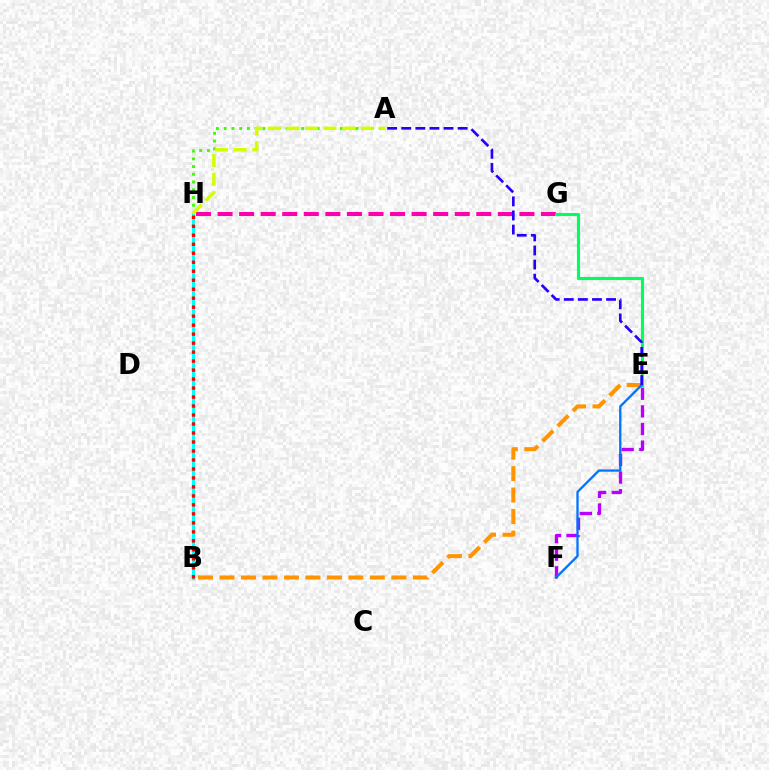{('B', 'E'): [{'color': '#ff9400', 'line_style': 'dashed', 'thickness': 2.92}], ('A', 'H'): [{'color': '#3dff00', 'line_style': 'dotted', 'thickness': 2.11}, {'color': '#d1ff00', 'line_style': 'dashed', 'thickness': 2.52}], ('B', 'H'): [{'color': '#00fff6', 'line_style': 'solid', 'thickness': 2.17}, {'color': '#ff0000', 'line_style': 'dotted', 'thickness': 2.44}], ('E', 'F'): [{'color': '#b900ff', 'line_style': 'dashed', 'thickness': 2.4}, {'color': '#0074ff', 'line_style': 'solid', 'thickness': 1.66}], ('G', 'H'): [{'color': '#ff00ac', 'line_style': 'dashed', 'thickness': 2.93}], ('E', 'G'): [{'color': '#00ff5c', 'line_style': 'solid', 'thickness': 2.25}], ('A', 'E'): [{'color': '#2500ff', 'line_style': 'dashed', 'thickness': 1.92}]}